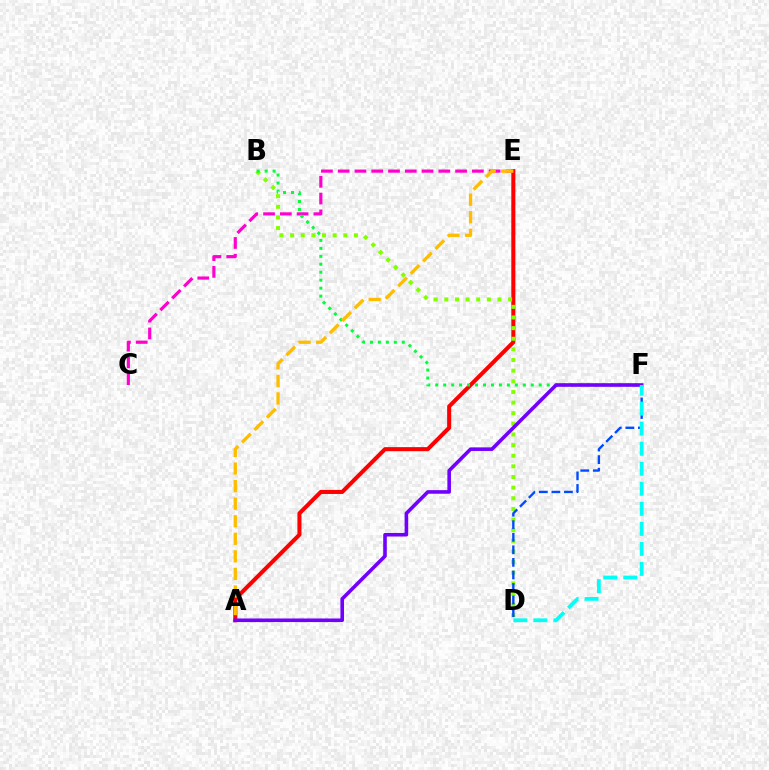{('A', 'E'): [{'color': '#ff0000', 'line_style': 'solid', 'thickness': 2.92}, {'color': '#ffbd00', 'line_style': 'dashed', 'thickness': 2.39}], ('C', 'E'): [{'color': '#ff00cf', 'line_style': 'dashed', 'thickness': 2.28}], ('B', 'D'): [{'color': '#84ff00', 'line_style': 'dotted', 'thickness': 2.89}], ('B', 'F'): [{'color': '#00ff39', 'line_style': 'dotted', 'thickness': 2.16}], ('D', 'F'): [{'color': '#004bff', 'line_style': 'dashed', 'thickness': 1.71}, {'color': '#00fff6', 'line_style': 'dashed', 'thickness': 2.72}], ('A', 'F'): [{'color': '#7200ff', 'line_style': 'solid', 'thickness': 2.59}]}